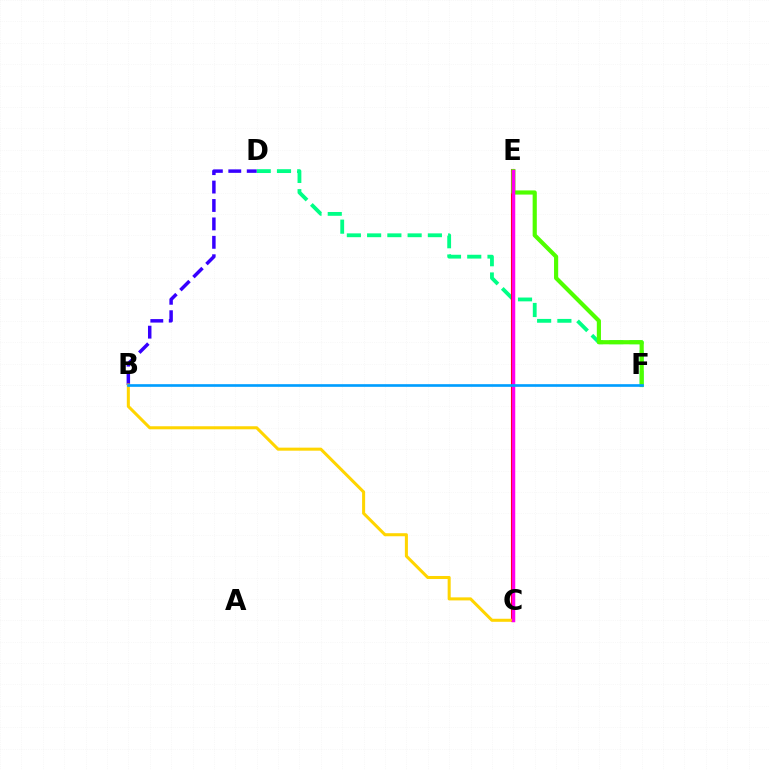{('D', 'F'): [{'color': '#00ff86', 'line_style': 'dashed', 'thickness': 2.75}], ('C', 'E'): [{'color': '#ff0000', 'line_style': 'solid', 'thickness': 2.94}, {'color': '#ff00ed', 'line_style': 'solid', 'thickness': 2.45}], ('B', 'D'): [{'color': '#3700ff', 'line_style': 'dashed', 'thickness': 2.5}], ('B', 'C'): [{'color': '#ffd500', 'line_style': 'solid', 'thickness': 2.19}], ('E', 'F'): [{'color': '#4fff00', 'line_style': 'solid', 'thickness': 3.0}], ('B', 'F'): [{'color': '#009eff', 'line_style': 'solid', 'thickness': 1.91}]}